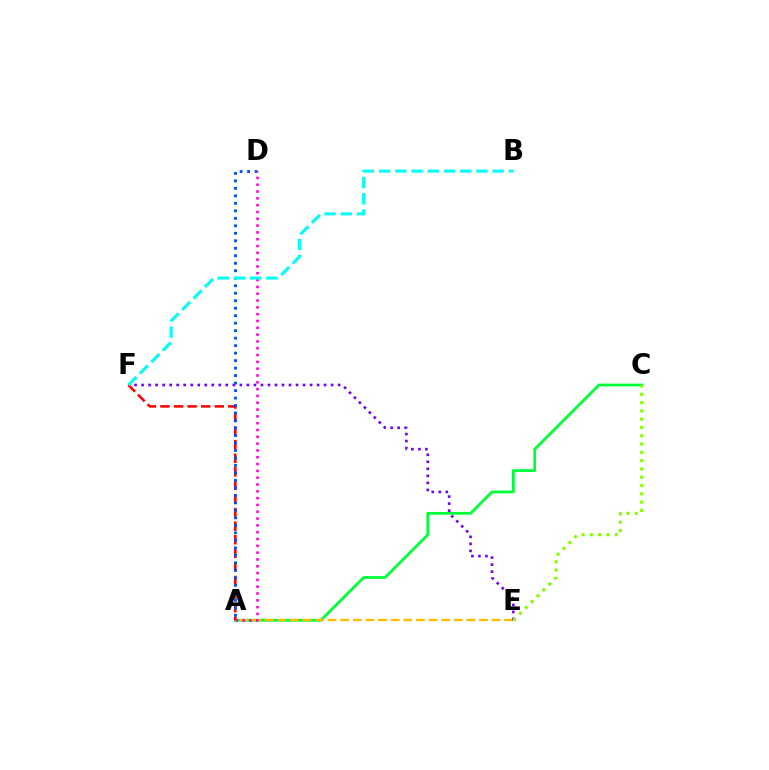{('A', 'C'): [{'color': '#00ff39', 'line_style': 'solid', 'thickness': 2.0}], ('A', 'E'): [{'color': '#ffbd00', 'line_style': 'dashed', 'thickness': 1.71}], ('E', 'F'): [{'color': '#7200ff', 'line_style': 'dotted', 'thickness': 1.91}], ('A', 'F'): [{'color': '#ff0000', 'line_style': 'dashed', 'thickness': 1.84}], ('C', 'E'): [{'color': '#84ff00', 'line_style': 'dotted', 'thickness': 2.25}], ('A', 'D'): [{'color': '#004bff', 'line_style': 'dotted', 'thickness': 2.03}, {'color': '#ff00cf', 'line_style': 'dotted', 'thickness': 1.85}], ('B', 'F'): [{'color': '#00fff6', 'line_style': 'dashed', 'thickness': 2.2}]}